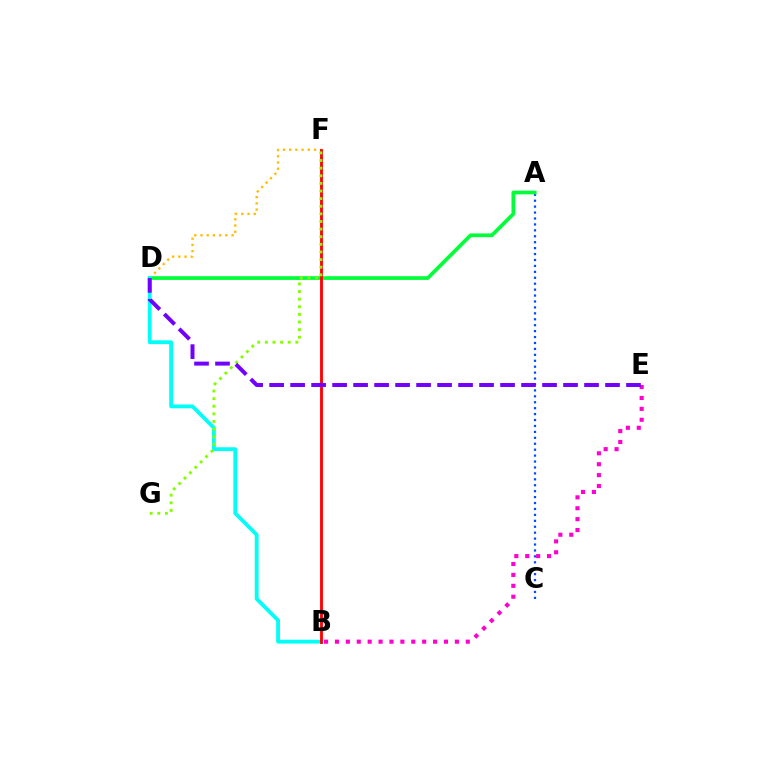{('B', 'E'): [{'color': '#ff00cf', 'line_style': 'dotted', 'thickness': 2.96}], ('D', 'F'): [{'color': '#ffbd00', 'line_style': 'dotted', 'thickness': 1.69}], ('A', 'C'): [{'color': '#004bff', 'line_style': 'dotted', 'thickness': 1.61}], ('A', 'D'): [{'color': '#00ff39', 'line_style': 'solid', 'thickness': 2.66}], ('B', 'D'): [{'color': '#00fff6', 'line_style': 'solid', 'thickness': 2.75}], ('B', 'F'): [{'color': '#ff0000', 'line_style': 'solid', 'thickness': 2.04}], ('F', 'G'): [{'color': '#84ff00', 'line_style': 'dotted', 'thickness': 2.07}], ('D', 'E'): [{'color': '#7200ff', 'line_style': 'dashed', 'thickness': 2.85}]}